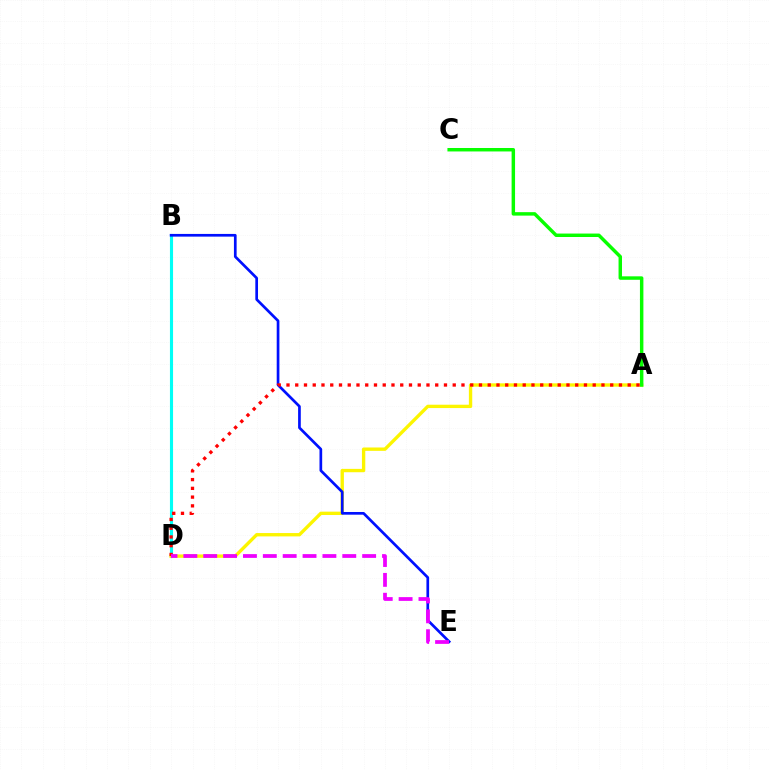{('B', 'D'): [{'color': '#00fff6', 'line_style': 'solid', 'thickness': 2.24}], ('A', 'D'): [{'color': '#fcf500', 'line_style': 'solid', 'thickness': 2.41}, {'color': '#ff0000', 'line_style': 'dotted', 'thickness': 2.38}], ('B', 'E'): [{'color': '#0010ff', 'line_style': 'solid', 'thickness': 1.94}], ('A', 'C'): [{'color': '#08ff00', 'line_style': 'solid', 'thickness': 2.49}], ('D', 'E'): [{'color': '#ee00ff', 'line_style': 'dashed', 'thickness': 2.7}]}